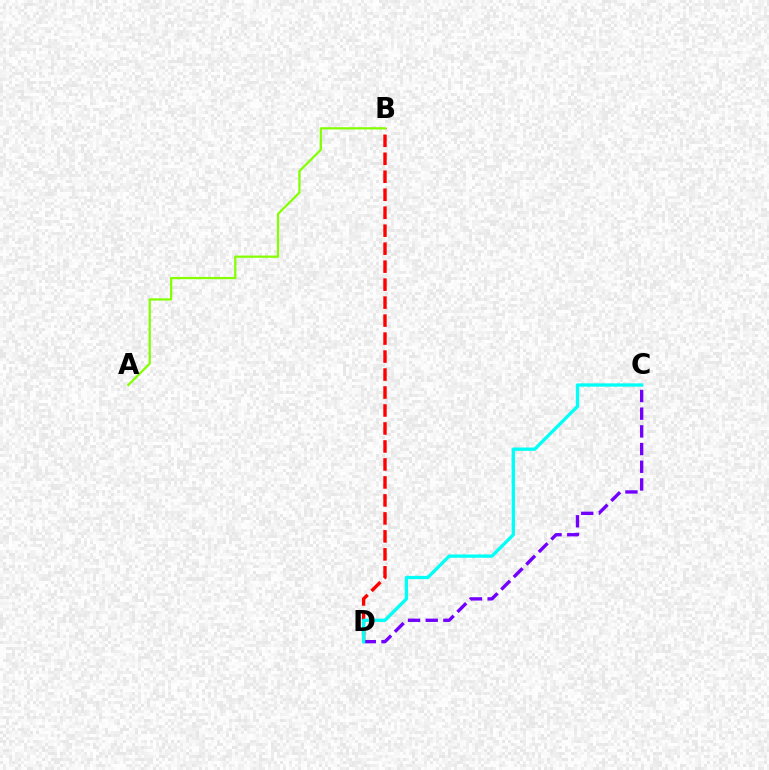{('C', 'D'): [{'color': '#7200ff', 'line_style': 'dashed', 'thickness': 2.4}, {'color': '#00fff6', 'line_style': 'solid', 'thickness': 2.37}], ('B', 'D'): [{'color': '#ff0000', 'line_style': 'dashed', 'thickness': 2.44}], ('A', 'B'): [{'color': '#84ff00', 'line_style': 'solid', 'thickness': 1.61}]}